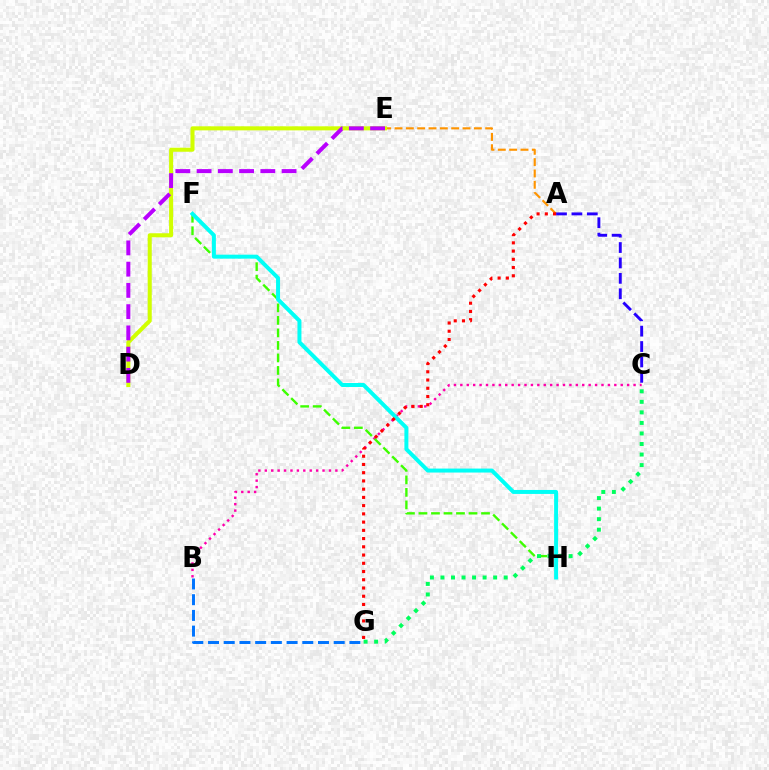{('A', 'E'): [{'color': '#ff9400', 'line_style': 'dashed', 'thickness': 1.54}], ('B', 'C'): [{'color': '#ff00ac', 'line_style': 'dotted', 'thickness': 1.74}], ('A', 'C'): [{'color': '#2500ff', 'line_style': 'dashed', 'thickness': 2.09}], ('D', 'E'): [{'color': '#d1ff00', 'line_style': 'solid', 'thickness': 2.91}, {'color': '#b900ff', 'line_style': 'dashed', 'thickness': 2.89}], ('F', 'H'): [{'color': '#3dff00', 'line_style': 'dashed', 'thickness': 1.7}, {'color': '#00fff6', 'line_style': 'solid', 'thickness': 2.86}], ('B', 'G'): [{'color': '#0074ff', 'line_style': 'dashed', 'thickness': 2.13}], ('C', 'G'): [{'color': '#00ff5c', 'line_style': 'dotted', 'thickness': 2.86}], ('A', 'G'): [{'color': '#ff0000', 'line_style': 'dotted', 'thickness': 2.24}]}